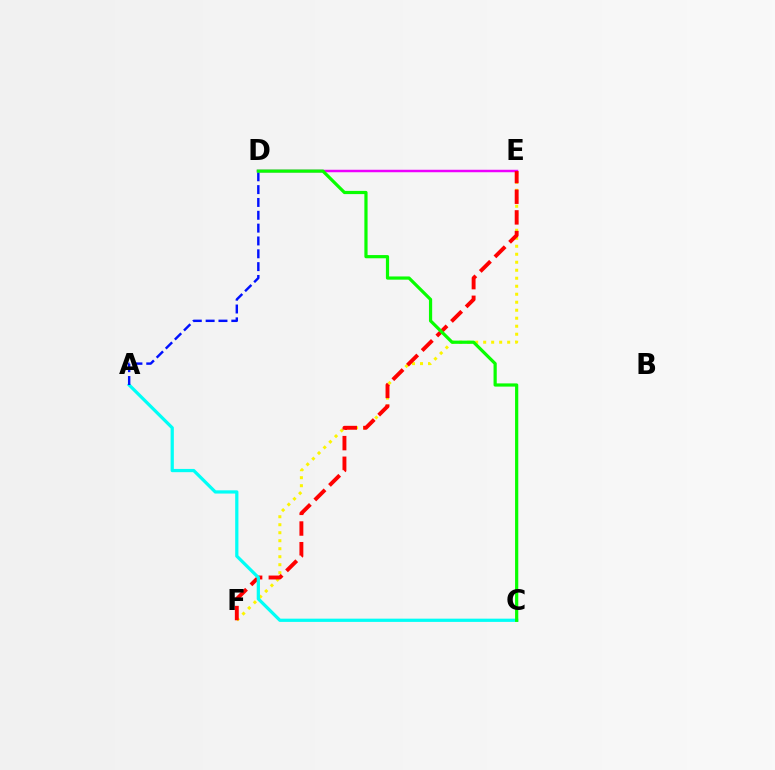{('D', 'E'): [{'color': '#ee00ff', 'line_style': 'solid', 'thickness': 1.78}], ('E', 'F'): [{'color': '#fcf500', 'line_style': 'dotted', 'thickness': 2.17}, {'color': '#ff0000', 'line_style': 'dashed', 'thickness': 2.81}], ('A', 'C'): [{'color': '#00fff6', 'line_style': 'solid', 'thickness': 2.33}], ('A', 'D'): [{'color': '#0010ff', 'line_style': 'dashed', 'thickness': 1.74}], ('C', 'D'): [{'color': '#08ff00', 'line_style': 'solid', 'thickness': 2.31}]}